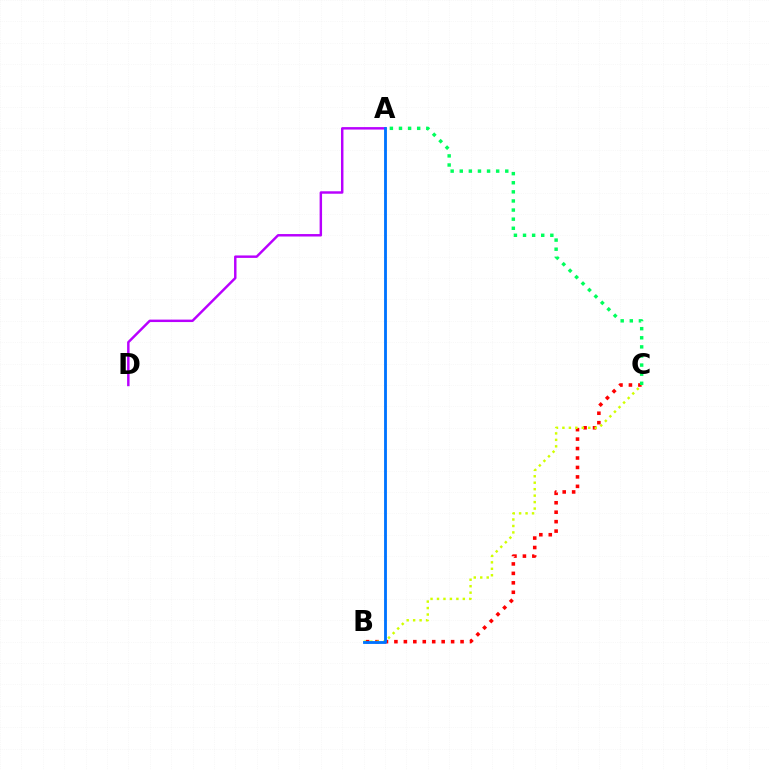{('B', 'C'): [{'color': '#ff0000', 'line_style': 'dotted', 'thickness': 2.57}, {'color': '#d1ff00', 'line_style': 'dotted', 'thickness': 1.76}], ('A', 'D'): [{'color': '#b900ff', 'line_style': 'solid', 'thickness': 1.77}], ('A', 'C'): [{'color': '#00ff5c', 'line_style': 'dotted', 'thickness': 2.47}], ('A', 'B'): [{'color': '#0074ff', 'line_style': 'solid', 'thickness': 2.05}]}